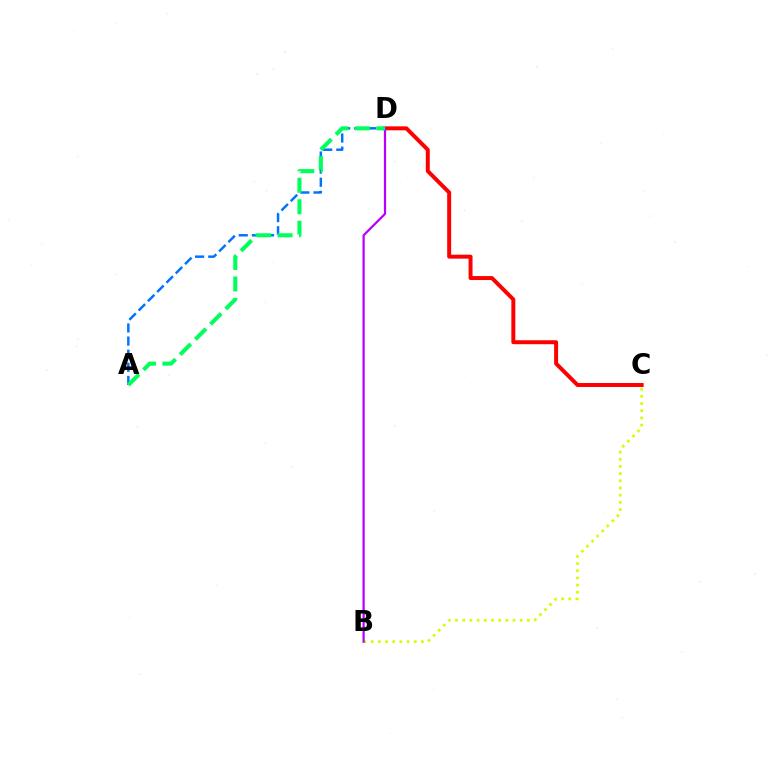{('C', 'D'): [{'color': '#ff0000', 'line_style': 'solid', 'thickness': 2.85}], ('B', 'C'): [{'color': '#d1ff00', 'line_style': 'dotted', 'thickness': 1.95}], ('A', 'D'): [{'color': '#0074ff', 'line_style': 'dashed', 'thickness': 1.78}, {'color': '#00ff5c', 'line_style': 'dashed', 'thickness': 2.92}], ('B', 'D'): [{'color': '#b900ff', 'line_style': 'solid', 'thickness': 1.61}]}